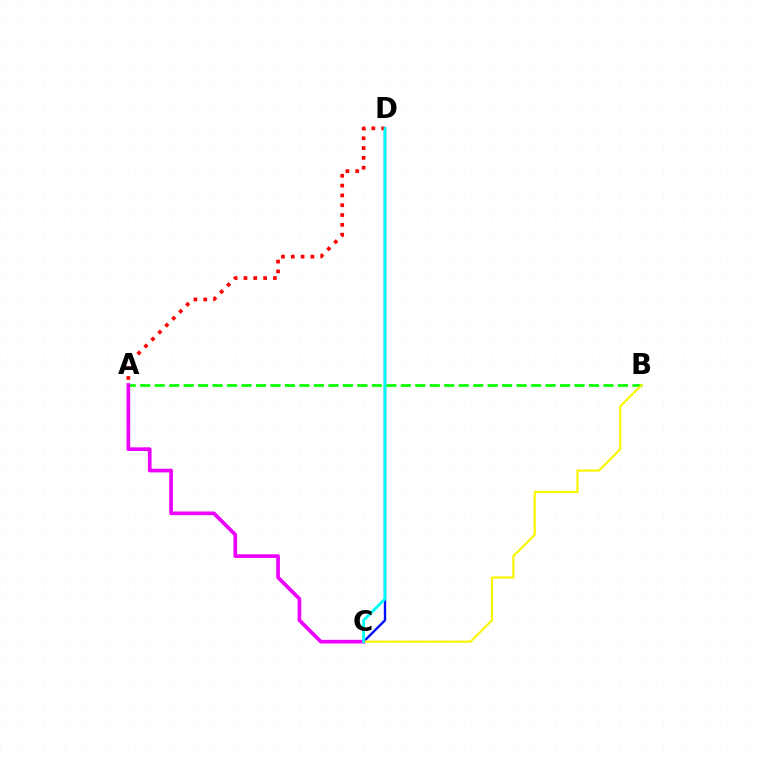{('C', 'D'): [{'color': '#0010ff', 'line_style': 'solid', 'thickness': 1.71}, {'color': '#00fff6', 'line_style': 'solid', 'thickness': 2.01}], ('A', 'D'): [{'color': '#ff0000', 'line_style': 'dotted', 'thickness': 2.67}], ('A', 'B'): [{'color': '#08ff00', 'line_style': 'dashed', 'thickness': 1.97}], ('A', 'C'): [{'color': '#ee00ff', 'line_style': 'solid', 'thickness': 2.65}], ('B', 'C'): [{'color': '#fcf500', 'line_style': 'solid', 'thickness': 1.54}]}